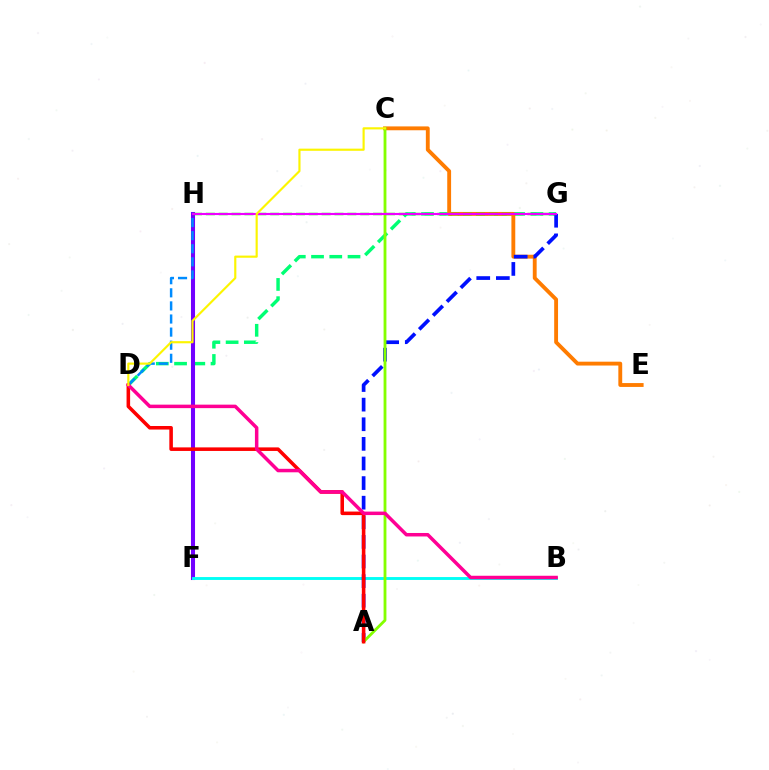{('D', 'G'): [{'color': '#00ff74', 'line_style': 'dashed', 'thickness': 2.48}], ('F', 'H'): [{'color': '#7200ff', 'line_style': 'solid', 'thickness': 2.93}], ('B', 'F'): [{'color': '#00fff6', 'line_style': 'solid', 'thickness': 2.07}], ('C', 'E'): [{'color': '#ff7c00', 'line_style': 'solid', 'thickness': 2.78}], ('A', 'G'): [{'color': '#0010ff', 'line_style': 'dashed', 'thickness': 2.66}], ('D', 'H'): [{'color': '#008cff', 'line_style': 'dashed', 'thickness': 1.78}], ('A', 'C'): [{'color': '#84ff00', 'line_style': 'solid', 'thickness': 2.04}], ('G', 'H'): [{'color': '#08ff00', 'line_style': 'dashed', 'thickness': 1.75}, {'color': '#ee00ff', 'line_style': 'solid', 'thickness': 1.53}], ('A', 'D'): [{'color': '#ff0000', 'line_style': 'solid', 'thickness': 2.56}], ('B', 'D'): [{'color': '#ff0094', 'line_style': 'solid', 'thickness': 2.51}], ('C', 'D'): [{'color': '#fcf500', 'line_style': 'solid', 'thickness': 1.55}]}